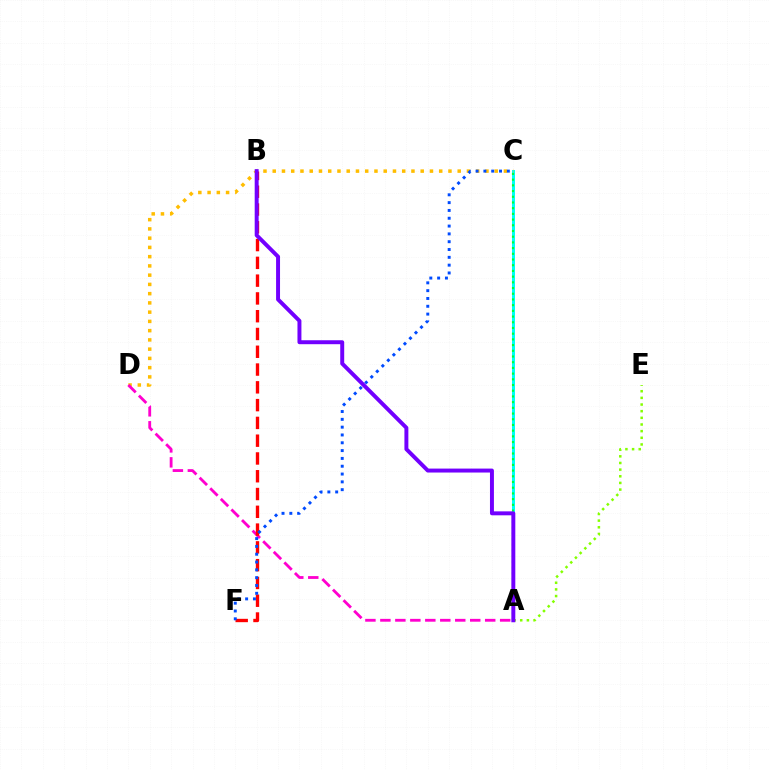{('A', 'C'): [{'color': '#00fff6', 'line_style': 'solid', 'thickness': 2.15}, {'color': '#00ff39', 'line_style': 'dotted', 'thickness': 1.55}], ('A', 'E'): [{'color': '#84ff00', 'line_style': 'dotted', 'thickness': 1.81}], ('C', 'D'): [{'color': '#ffbd00', 'line_style': 'dotted', 'thickness': 2.51}], ('A', 'D'): [{'color': '#ff00cf', 'line_style': 'dashed', 'thickness': 2.03}], ('B', 'F'): [{'color': '#ff0000', 'line_style': 'dashed', 'thickness': 2.42}], ('C', 'F'): [{'color': '#004bff', 'line_style': 'dotted', 'thickness': 2.12}], ('A', 'B'): [{'color': '#7200ff', 'line_style': 'solid', 'thickness': 2.84}]}